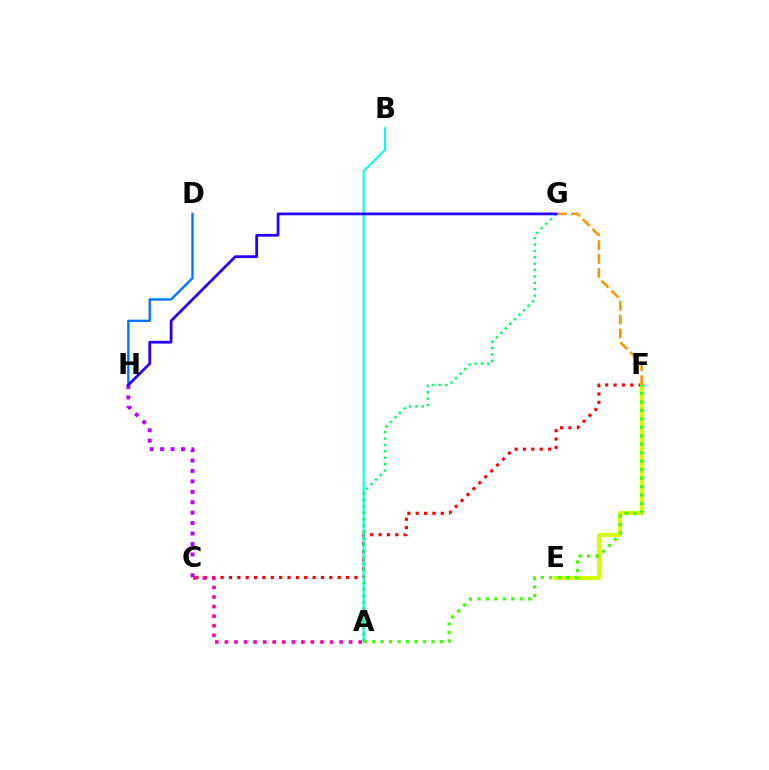{('C', 'H'): [{'color': '#b900ff', 'line_style': 'dotted', 'thickness': 2.83}], ('C', 'F'): [{'color': '#ff0000', 'line_style': 'dotted', 'thickness': 2.27}], ('D', 'H'): [{'color': '#0074ff', 'line_style': 'solid', 'thickness': 1.7}], ('A', 'B'): [{'color': '#00fff6', 'line_style': 'solid', 'thickness': 1.5}], ('A', 'G'): [{'color': '#00ff5c', 'line_style': 'dotted', 'thickness': 1.73}], ('A', 'C'): [{'color': '#ff00ac', 'line_style': 'dotted', 'thickness': 2.6}], ('E', 'F'): [{'color': '#d1ff00', 'line_style': 'solid', 'thickness': 2.94}], ('F', 'G'): [{'color': '#ff9400', 'line_style': 'dashed', 'thickness': 1.89}], ('A', 'F'): [{'color': '#3dff00', 'line_style': 'dotted', 'thickness': 2.3}], ('G', 'H'): [{'color': '#2500ff', 'line_style': 'solid', 'thickness': 1.98}]}